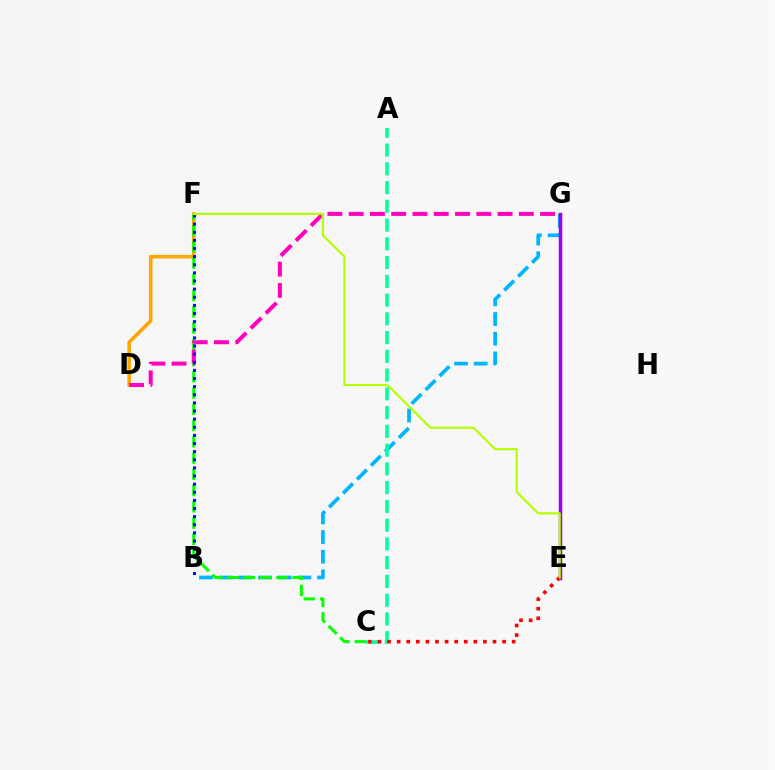{('B', 'G'): [{'color': '#00b5ff', 'line_style': 'dashed', 'thickness': 2.67}], ('A', 'C'): [{'color': '#00ff9d', 'line_style': 'dashed', 'thickness': 2.55}], ('D', 'F'): [{'color': '#ffa500', 'line_style': 'solid', 'thickness': 2.55}], ('C', 'F'): [{'color': '#08ff00', 'line_style': 'dashed', 'thickness': 2.21}], ('D', 'G'): [{'color': '#ff00bd', 'line_style': 'dashed', 'thickness': 2.89}], ('E', 'G'): [{'color': '#9b00ff', 'line_style': 'solid', 'thickness': 2.51}], ('B', 'F'): [{'color': '#0010ff', 'line_style': 'dotted', 'thickness': 2.21}], ('C', 'E'): [{'color': '#ff0000', 'line_style': 'dotted', 'thickness': 2.6}], ('E', 'F'): [{'color': '#b3ff00', 'line_style': 'solid', 'thickness': 1.55}]}